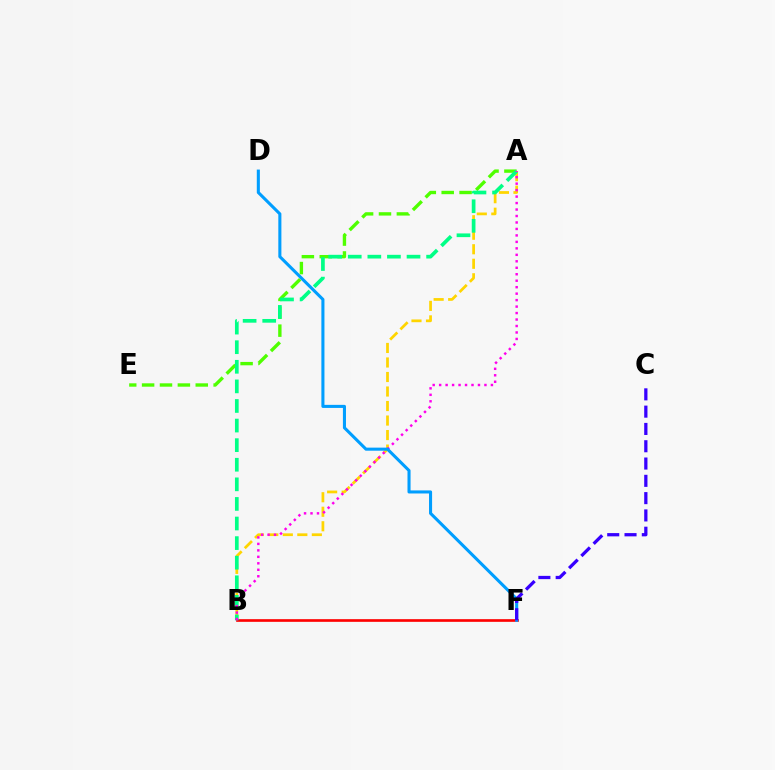{('A', 'E'): [{'color': '#4fff00', 'line_style': 'dashed', 'thickness': 2.43}], ('A', 'B'): [{'color': '#ffd500', 'line_style': 'dashed', 'thickness': 1.97}, {'color': '#00ff86', 'line_style': 'dashed', 'thickness': 2.66}, {'color': '#ff00ed', 'line_style': 'dotted', 'thickness': 1.76}], ('B', 'F'): [{'color': '#ff0000', 'line_style': 'solid', 'thickness': 1.92}], ('D', 'F'): [{'color': '#009eff', 'line_style': 'solid', 'thickness': 2.21}], ('C', 'F'): [{'color': '#3700ff', 'line_style': 'dashed', 'thickness': 2.35}]}